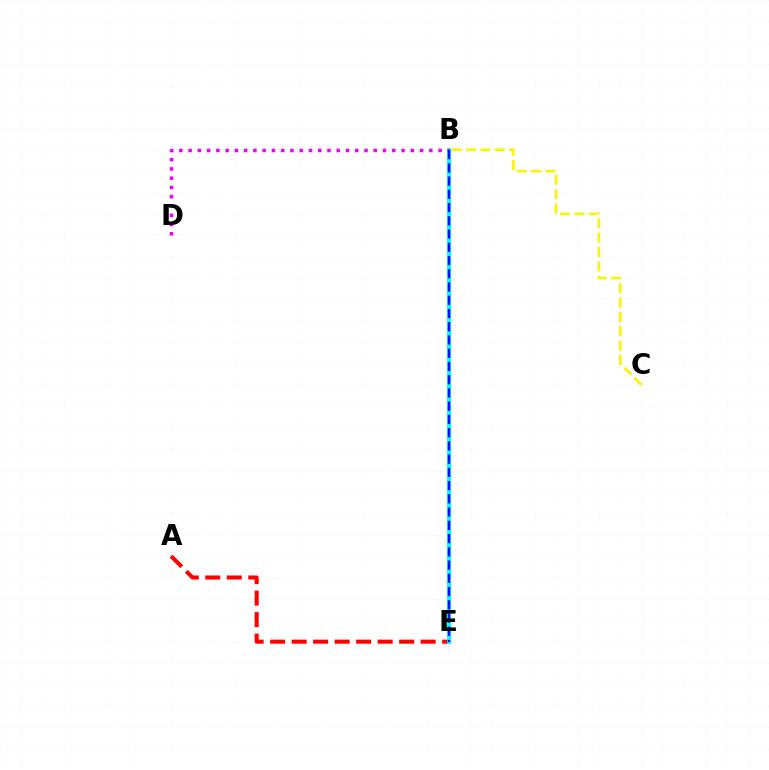{('B', 'E'): [{'color': '#08ff00', 'line_style': 'solid', 'thickness': 2.09}, {'color': '#00fff6', 'line_style': 'solid', 'thickness': 2.75}, {'color': '#0010ff', 'line_style': 'dashed', 'thickness': 1.8}], ('A', 'E'): [{'color': '#ff0000', 'line_style': 'dashed', 'thickness': 2.92}], ('B', 'C'): [{'color': '#fcf500', 'line_style': 'dashed', 'thickness': 1.95}], ('B', 'D'): [{'color': '#ee00ff', 'line_style': 'dotted', 'thickness': 2.52}]}